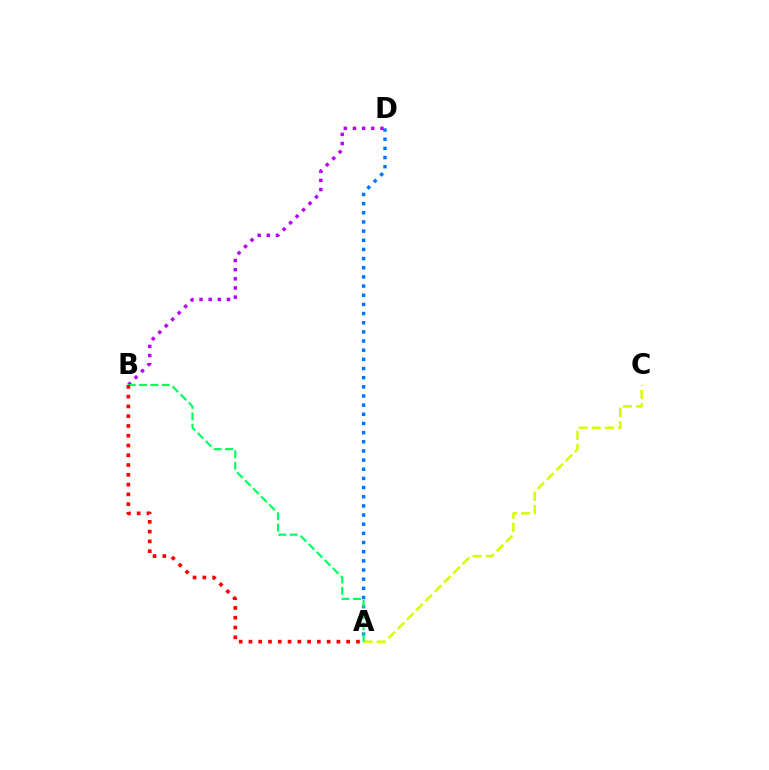{('A', 'D'): [{'color': '#0074ff', 'line_style': 'dotted', 'thickness': 2.49}], ('B', 'D'): [{'color': '#b900ff', 'line_style': 'dotted', 'thickness': 2.49}], ('A', 'C'): [{'color': '#d1ff00', 'line_style': 'dashed', 'thickness': 1.78}], ('A', 'B'): [{'color': '#00ff5c', 'line_style': 'dashed', 'thickness': 1.55}, {'color': '#ff0000', 'line_style': 'dotted', 'thickness': 2.66}]}